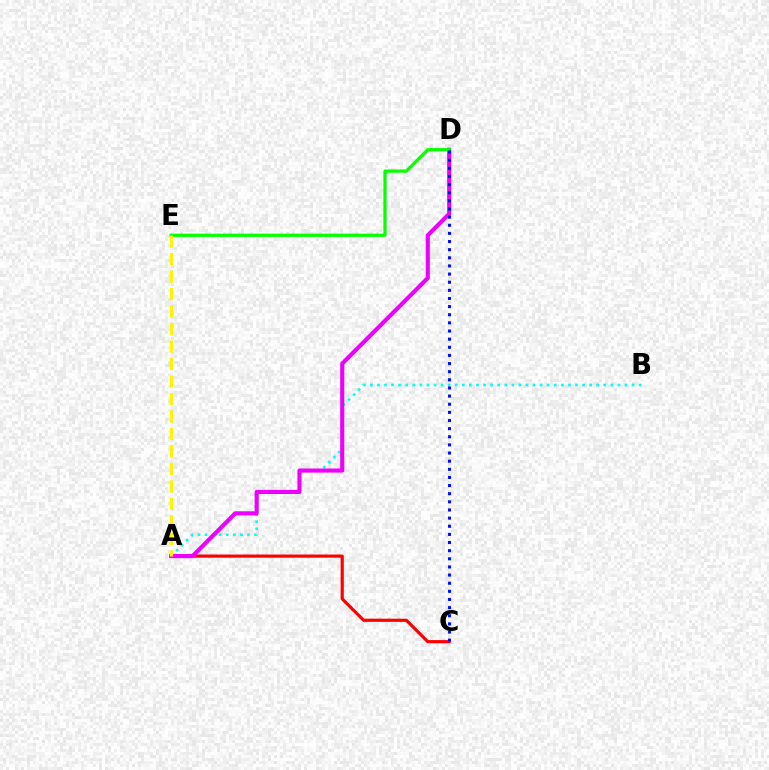{('A', 'C'): [{'color': '#ff0000', 'line_style': 'solid', 'thickness': 2.28}], ('A', 'B'): [{'color': '#00fff6', 'line_style': 'dotted', 'thickness': 1.92}], ('A', 'D'): [{'color': '#ee00ff', 'line_style': 'solid', 'thickness': 2.96}], ('D', 'E'): [{'color': '#08ff00', 'line_style': 'solid', 'thickness': 2.33}], ('C', 'D'): [{'color': '#0010ff', 'line_style': 'dotted', 'thickness': 2.21}], ('A', 'E'): [{'color': '#fcf500', 'line_style': 'dashed', 'thickness': 2.38}]}